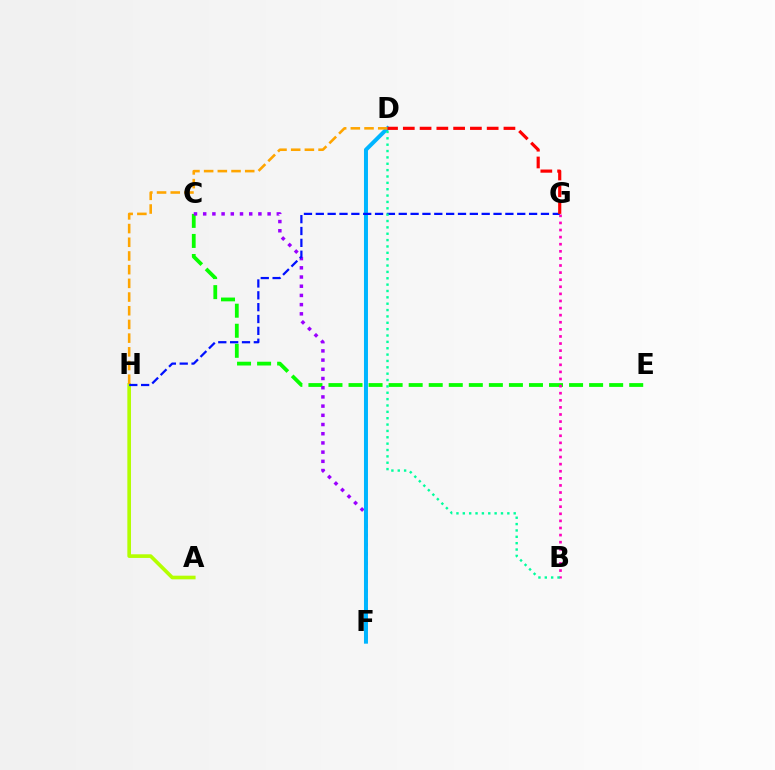{('C', 'E'): [{'color': '#08ff00', 'line_style': 'dashed', 'thickness': 2.72}], ('A', 'H'): [{'color': '#b3ff00', 'line_style': 'solid', 'thickness': 2.62}], ('C', 'F'): [{'color': '#9b00ff', 'line_style': 'dotted', 'thickness': 2.5}], ('D', 'F'): [{'color': '#00b5ff', 'line_style': 'solid', 'thickness': 2.88}], ('B', 'G'): [{'color': '#ff00bd', 'line_style': 'dotted', 'thickness': 1.93}], ('D', 'H'): [{'color': '#ffa500', 'line_style': 'dashed', 'thickness': 1.86}], ('G', 'H'): [{'color': '#0010ff', 'line_style': 'dashed', 'thickness': 1.61}], ('B', 'D'): [{'color': '#00ff9d', 'line_style': 'dotted', 'thickness': 1.73}], ('D', 'G'): [{'color': '#ff0000', 'line_style': 'dashed', 'thickness': 2.28}]}